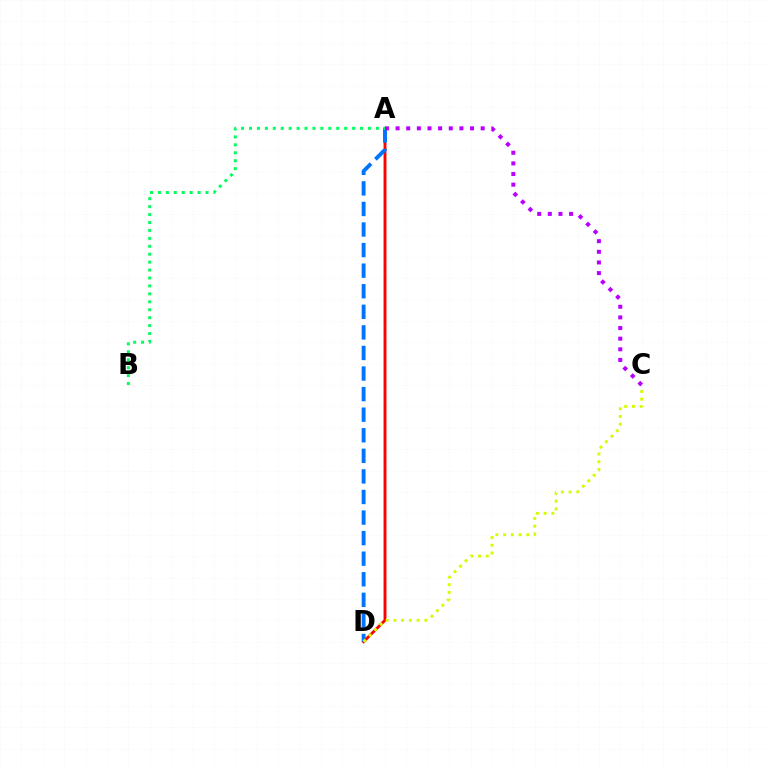{('A', 'D'): [{'color': '#ff0000', 'line_style': 'solid', 'thickness': 2.07}, {'color': '#0074ff', 'line_style': 'dashed', 'thickness': 2.79}], ('A', 'B'): [{'color': '#00ff5c', 'line_style': 'dotted', 'thickness': 2.15}], ('C', 'D'): [{'color': '#d1ff00', 'line_style': 'dotted', 'thickness': 2.1}], ('A', 'C'): [{'color': '#b900ff', 'line_style': 'dotted', 'thickness': 2.89}]}